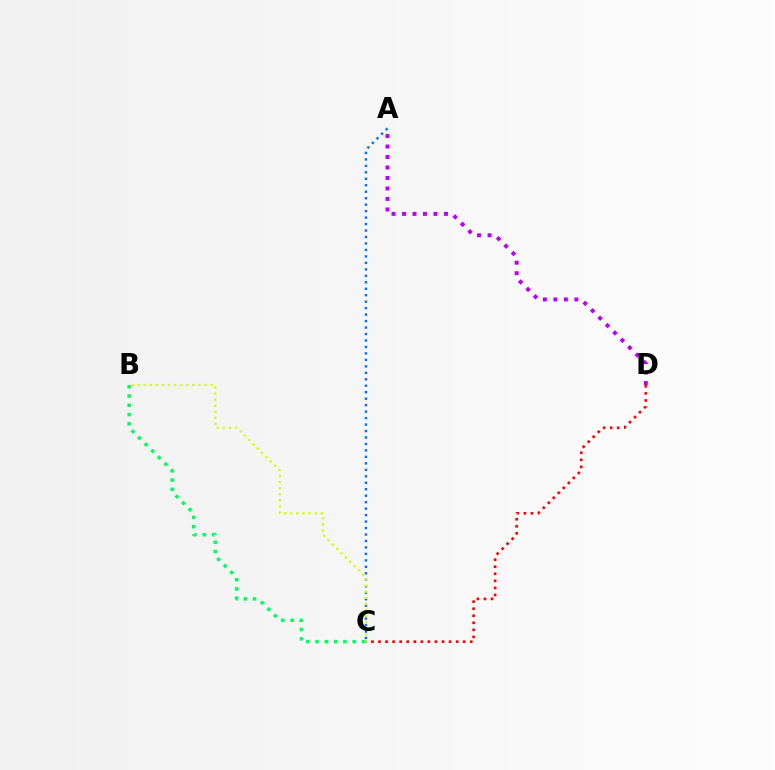{('C', 'D'): [{'color': '#ff0000', 'line_style': 'dotted', 'thickness': 1.92}], ('A', 'C'): [{'color': '#0074ff', 'line_style': 'dotted', 'thickness': 1.76}], ('B', 'C'): [{'color': '#d1ff00', 'line_style': 'dotted', 'thickness': 1.66}, {'color': '#00ff5c', 'line_style': 'dotted', 'thickness': 2.52}], ('A', 'D'): [{'color': '#b900ff', 'line_style': 'dotted', 'thickness': 2.85}]}